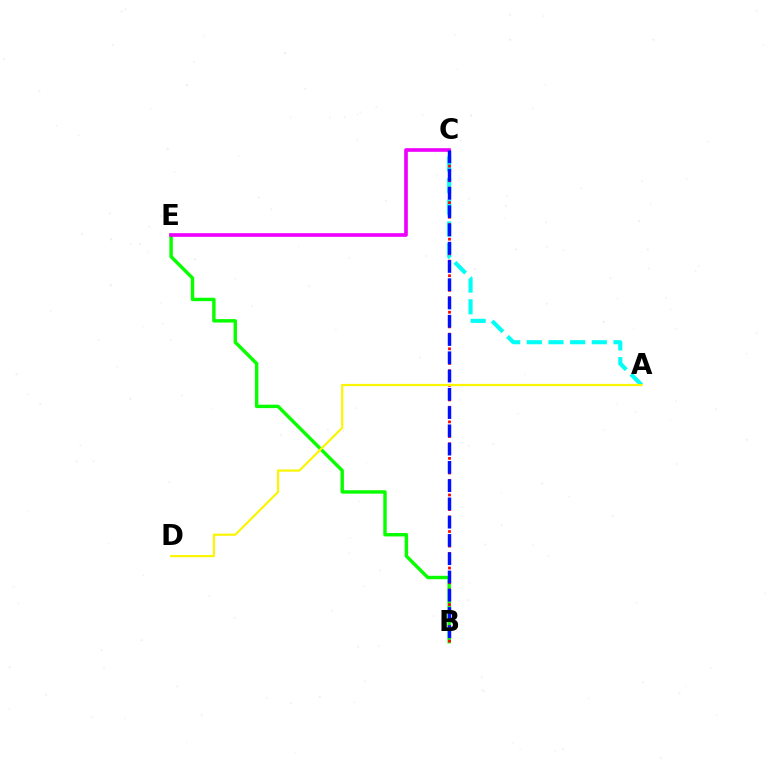{('B', 'E'): [{'color': '#08ff00', 'line_style': 'solid', 'thickness': 2.46}], ('A', 'C'): [{'color': '#00fff6', 'line_style': 'dashed', 'thickness': 2.94}], ('B', 'C'): [{'color': '#ff0000', 'line_style': 'dotted', 'thickness': 1.99}, {'color': '#0010ff', 'line_style': 'dashed', 'thickness': 2.48}], ('C', 'E'): [{'color': '#ee00ff', 'line_style': 'solid', 'thickness': 2.63}], ('A', 'D'): [{'color': '#fcf500', 'line_style': 'solid', 'thickness': 1.57}]}